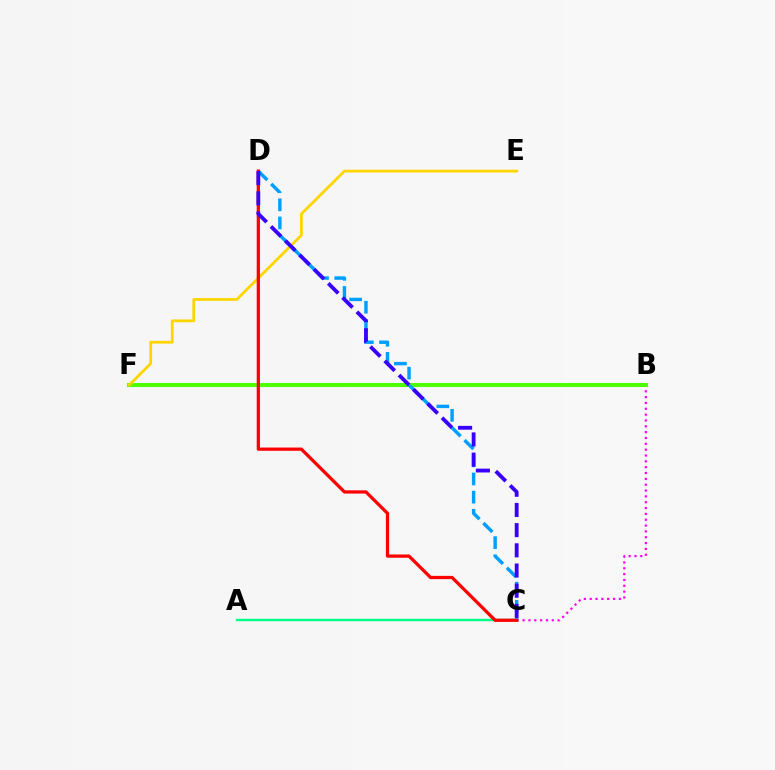{('B', 'C'): [{'color': '#ff00ed', 'line_style': 'dotted', 'thickness': 1.59}], ('B', 'F'): [{'color': '#4fff00', 'line_style': 'solid', 'thickness': 2.89}], ('C', 'D'): [{'color': '#009eff', 'line_style': 'dashed', 'thickness': 2.47}, {'color': '#ff0000', 'line_style': 'solid', 'thickness': 2.34}, {'color': '#3700ff', 'line_style': 'dashed', 'thickness': 2.74}], ('A', 'C'): [{'color': '#00ff86', 'line_style': 'solid', 'thickness': 1.74}], ('E', 'F'): [{'color': '#ffd500', 'line_style': 'solid', 'thickness': 1.99}]}